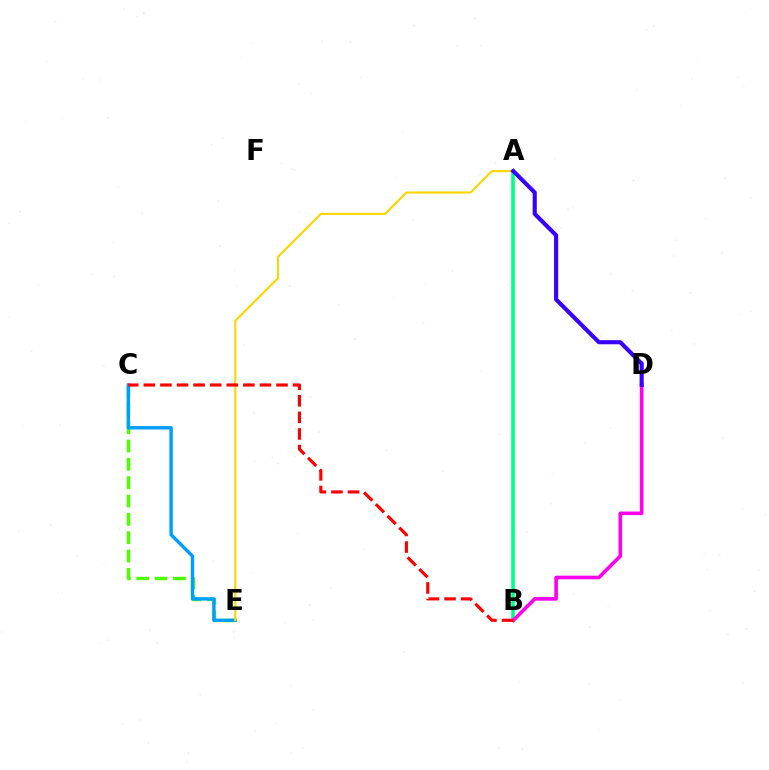{('C', 'E'): [{'color': '#4fff00', 'line_style': 'dashed', 'thickness': 2.49}, {'color': '#009eff', 'line_style': 'solid', 'thickness': 2.46}], ('A', 'B'): [{'color': '#00ff86', 'line_style': 'solid', 'thickness': 2.57}], ('A', 'E'): [{'color': '#ffd500', 'line_style': 'solid', 'thickness': 1.53}], ('B', 'D'): [{'color': '#ff00ed', 'line_style': 'solid', 'thickness': 2.6}], ('A', 'D'): [{'color': '#3700ff', 'line_style': 'solid', 'thickness': 2.96}], ('B', 'C'): [{'color': '#ff0000', 'line_style': 'dashed', 'thickness': 2.25}]}